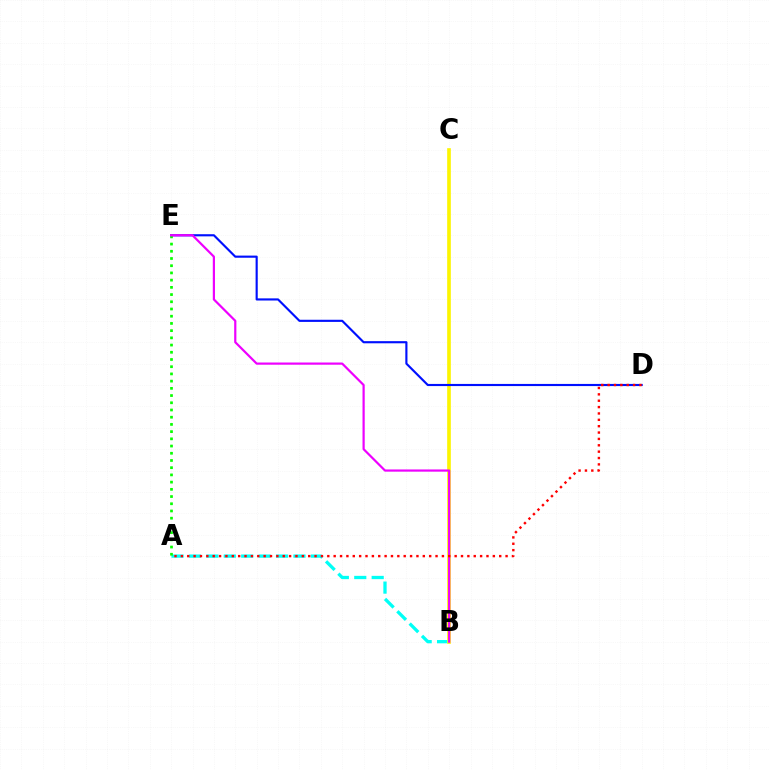{('A', 'B'): [{'color': '#00fff6', 'line_style': 'dashed', 'thickness': 2.37}], ('B', 'C'): [{'color': '#fcf500', 'line_style': 'solid', 'thickness': 2.63}], ('D', 'E'): [{'color': '#0010ff', 'line_style': 'solid', 'thickness': 1.54}], ('A', 'E'): [{'color': '#08ff00', 'line_style': 'dotted', 'thickness': 1.96}], ('B', 'E'): [{'color': '#ee00ff', 'line_style': 'solid', 'thickness': 1.59}], ('A', 'D'): [{'color': '#ff0000', 'line_style': 'dotted', 'thickness': 1.73}]}